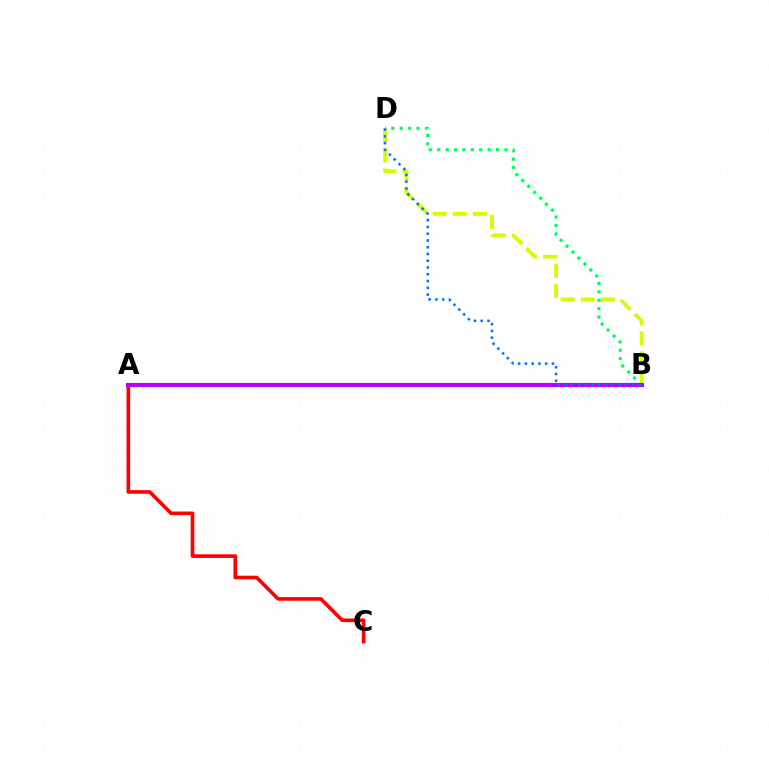{('A', 'C'): [{'color': '#ff0000', 'line_style': 'solid', 'thickness': 2.6}], ('B', 'D'): [{'color': '#00ff5c', 'line_style': 'dotted', 'thickness': 2.28}, {'color': '#d1ff00', 'line_style': 'dashed', 'thickness': 2.73}, {'color': '#0074ff', 'line_style': 'dotted', 'thickness': 1.84}], ('A', 'B'): [{'color': '#b900ff', 'line_style': 'solid', 'thickness': 2.97}]}